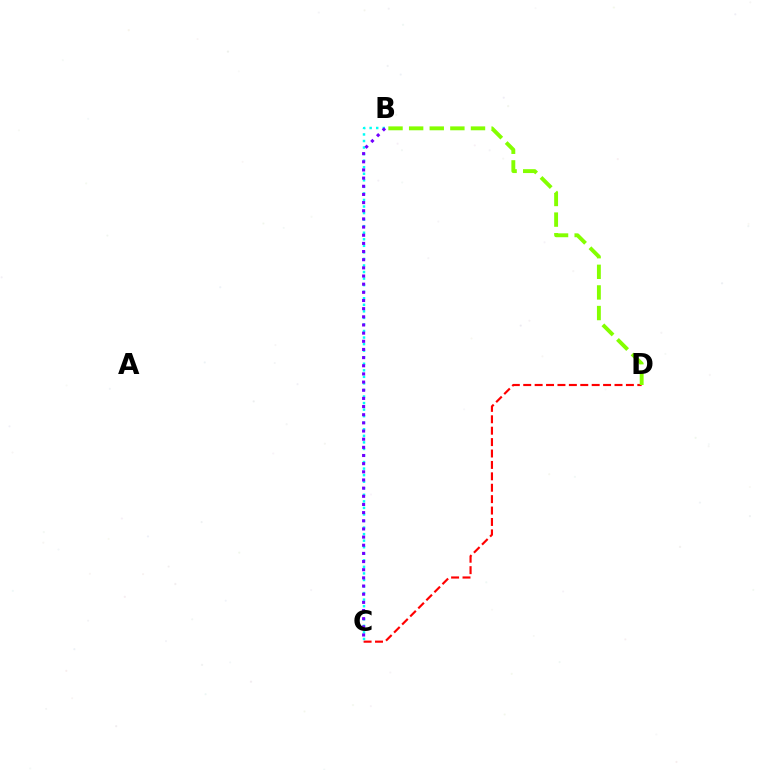{('C', 'D'): [{'color': '#ff0000', 'line_style': 'dashed', 'thickness': 1.55}], ('B', 'D'): [{'color': '#84ff00', 'line_style': 'dashed', 'thickness': 2.8}], ('B', 'C'): [{'color': '#00fff6', 'line_style': 'dotted', 'thickness': 1.78}, {'color': '#7200ff', 'line_style': 'dotted', 'thickness': 2.22}]}